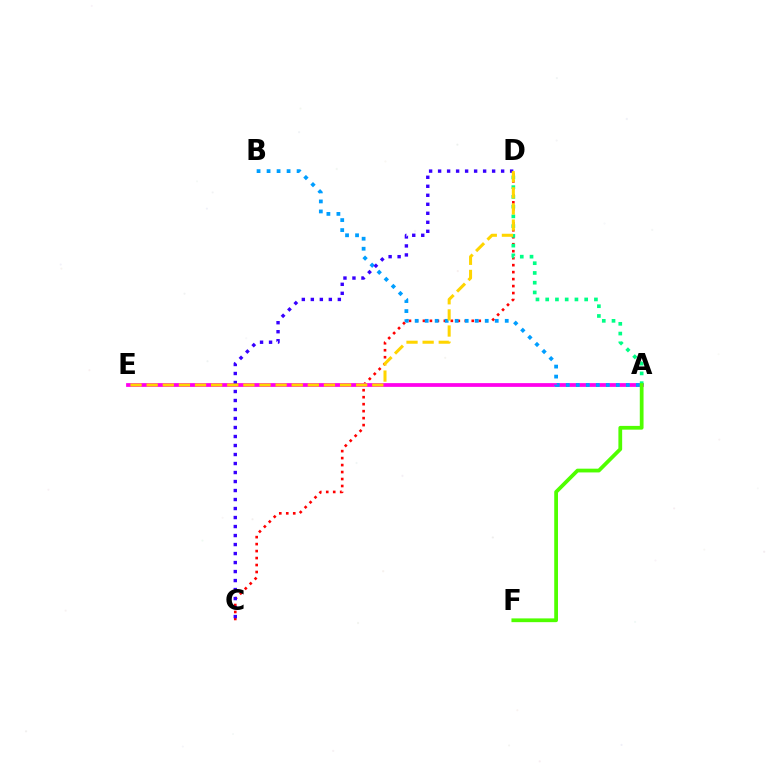{('C', 'D'): [{'color': '#ff0000', 'line_style': 'dotted', 'thickness': 1.9}, {'color': '#3700ff', 'line_style': 'dotted', 'thickness': 2.45}], ('A', 'E'): [{'color': '#ff00ed', 'line_style': 'solid', 'thickness': 2.71}], ('A', 'D'): [{'color': '#00ff86', 'line_style': 'dotted', 'thickness': 2.65}], ('A', 'B'): [{'color': '#009eff', 'line_style': 'dotted', 'thickness': 2.72}], ('A', 'F'): [{'color': '#4fff00', 'line_style': 'solid', 'thickness': 2.71}], ('D', 'E'): [{'color': '#ffd500', 'line_style': 'dashed', 'thickness': 2.19}]}